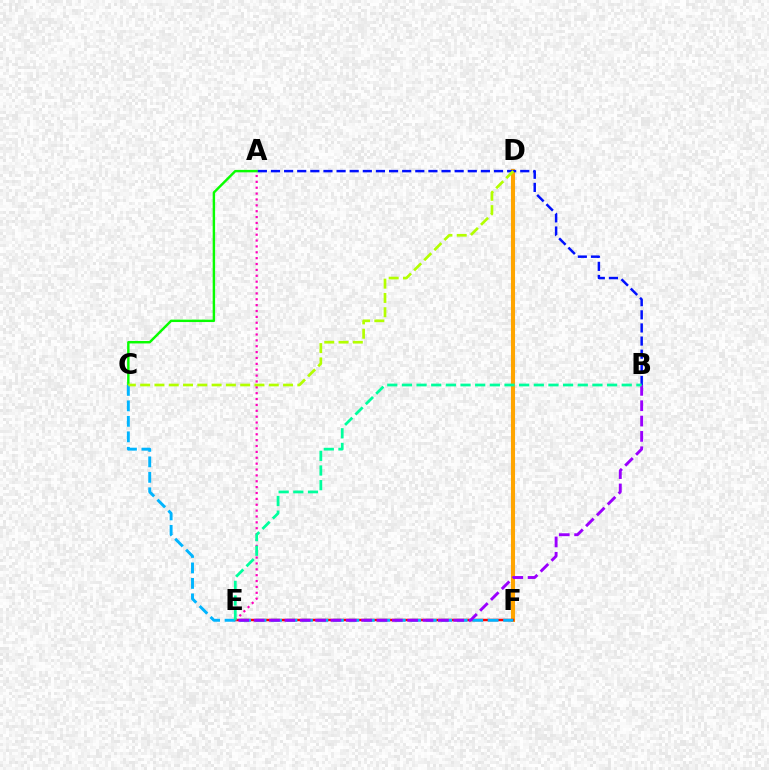{('D', 'F'): [{'color': '#ffa500', 'line_style': 'solid', 'thickness': 2.95}], ('E', 'F'): [{'color': '#ff0000', 'line_style': 'solid', 'thickness': 1.77}], ('A', 'C'): [{'color': '#08ff00', 'line_style': 'solid', 'thickness': 1.75}], ('A', 'E'): [{'color': '#ff00bd', 'line_style': 'dotted', 'thickness': 1.6}], ('A', 'B'): [{'color': '#0010ff', 'line_style': 'dashed', 'thickness': 1.78}], ('C', 'F'): [{'color': '#00b5ff', 'line_style': 'dashed', 'thickness': 2.1}], ('B', 'E'): [{'color': '#9b00ff', 'line_style': 'dashed', 'thickness': 2.09}, {'color': '#00ff9d', 'line_style': 'dashed', 'thickness': 1.99}], ('C', 'D'): [{'color': '#b3ff00', 'line_style': 'dashed', 'thickness': 1.94}]}